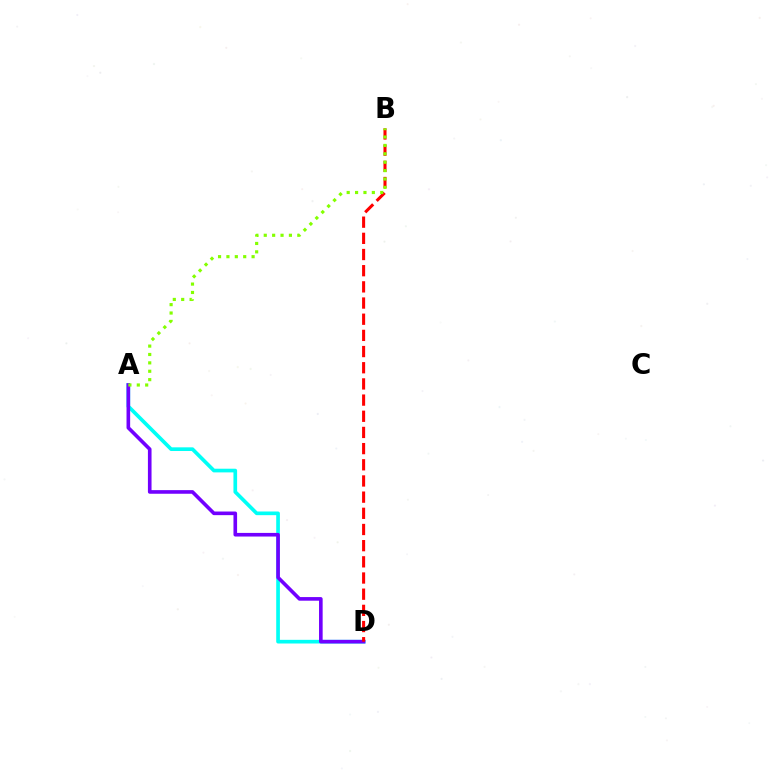{('A', 'D'): [{'color': '#00fff6', 'line_style': 'solid', 'thickness': 2.64}, {'color': '#7200ff', 'line_style': 'solid', 'thickness': 2.61}], ('B', 'D'): [{'color': '#ff0000', 'line_style': 'dashed', 'thickness': 2.2}], ('A', 'B'): [{'color': '#84ff00', 'line_style': 'dotted', 'thickness': 2.28}]}